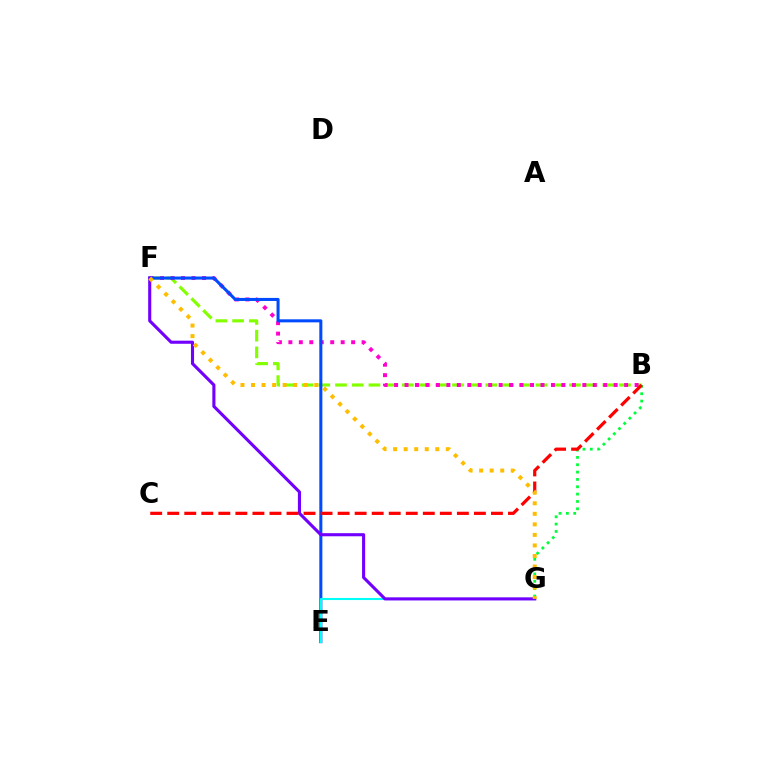{('B', 'F'): [{'color': '#84ff00', 'line_style': 'dashed', 'thickness': 2.27}, {'color': '#ff00cf', 'line_style': 'dotted', 'thickness': 2.84}], ('E', 'F'): [{'color': '#004bff', 'line_style': 'solid', 'thickness': 2.19}], ('E', 'G'): [{'color': '#00fff6', 'line_style': 'solid', 'thickness': 1.51}], ('F', 'G'): [{'color': '#7200ff', 'line_style': 'solid', 'thickness': 2.24}, {'color': '#ffbd00', 'line_style': 'dotted', 'thickness': 2.86}], ('B', 'G'): [{'color': '#00ff39', 'line_style': 'dotted', 'thickness': 1.99}], ('B', 'C'): [{'color': '#ff0000', 'line_style': 'dashed', 'thickness': 2.31}]}